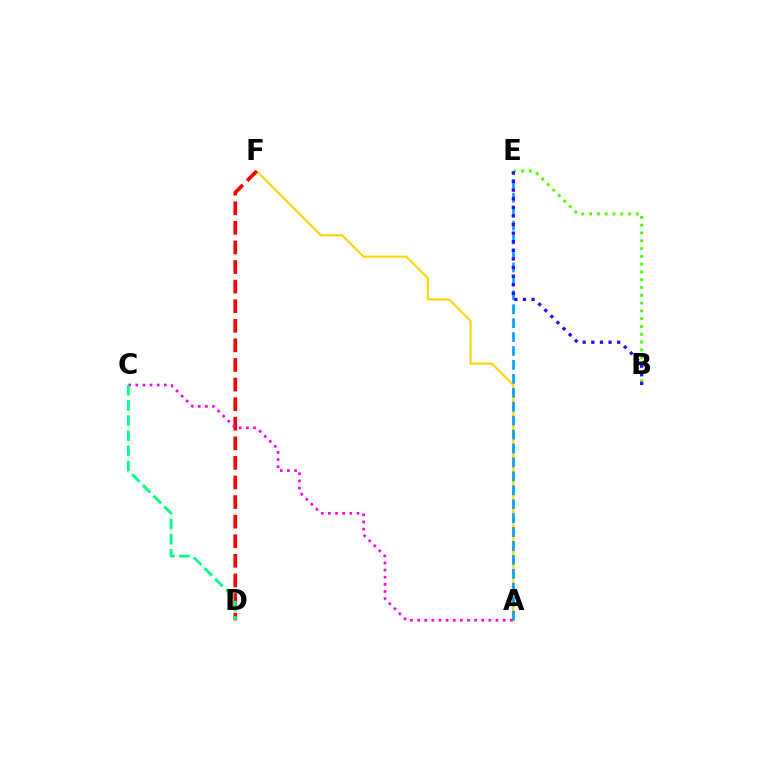{('A', 'F'): [{'color': '#ffd500', 'line_style': 'solid', 'thickness': 1.51}], ('A', 'E'): [{'color': '#009eff', 'line_style': 'dashed', 'thickness': 1.89}], ('B', 'E'): [{'color': '#4fff00', 'line_style': 'dotted', 'thickness': 2.12}, {'color': '#3700ff', 'line_style': 'dotted', 'thickness': 2.34}], ('D', 'F'): [{'color': '#ff0000', 'line_style': 'dashed', 'thickness': 2.66}], ('A', 'C'): [{'color': '#ff00ed', 'line_style': 'dotted', 'thickness': 1.94}], ('C', 'D'): [{'color': '#00ff86', 'line_style': 'dashed', 'thickness': 2.06}]}